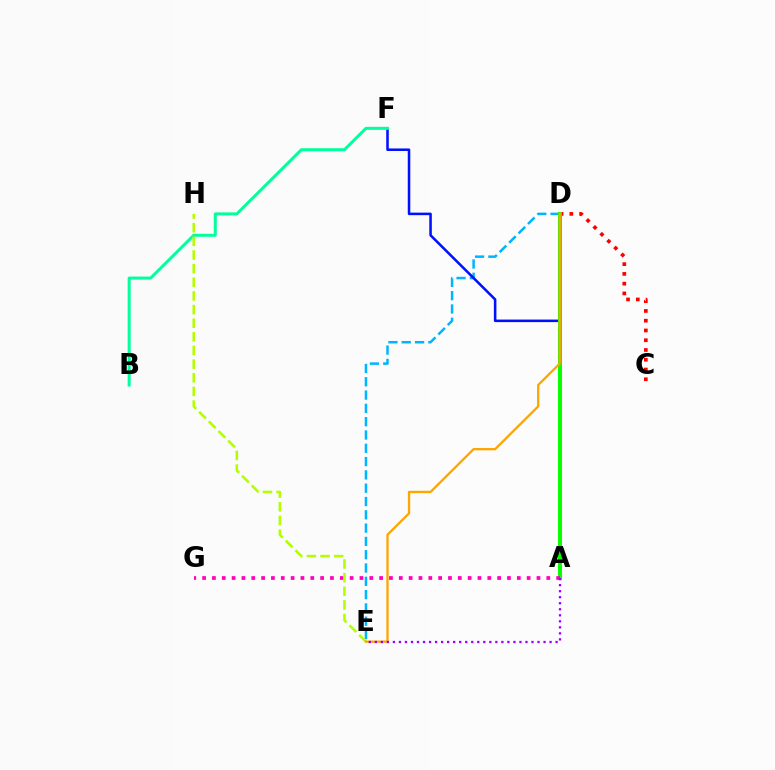{('D', 'E'): [{'color': '#00b5ff', 'line_style': 'dashed', 'thickness': 1.81}, {'color': '#ffa500', 'line_style': 'solid', 'thickness': 1.66}], ('A', 'F'): [{'color': '#0010ff', 'line_style': 'solid', 'thickness': 1.83}], ('C', 'D'): [{'color': '#ff0000', 'line_style': 'dotted', 'thickness': 2.65}], ('A', 'D'): [{'color': '#08ff00', 'line_style': 'solid', 'thickness': 2.9}], ('B', 'F'): [{'color': '#00ff9d', 'line_style': 'solid', 'thickness': 2.16}], ('A', 'G'): [{'color': '#ff00bd', 'line_style': 'dotted', 'thickness': 2.67}], ('E', 'H'): [{'color': '#b3ff00', 'line_style': 'dashed', 'thickness': 1.85}], ('A', 'E'): [{'color': '#9b00ff', 'line_style': 'dotted', 'thickness': 1.64}]}